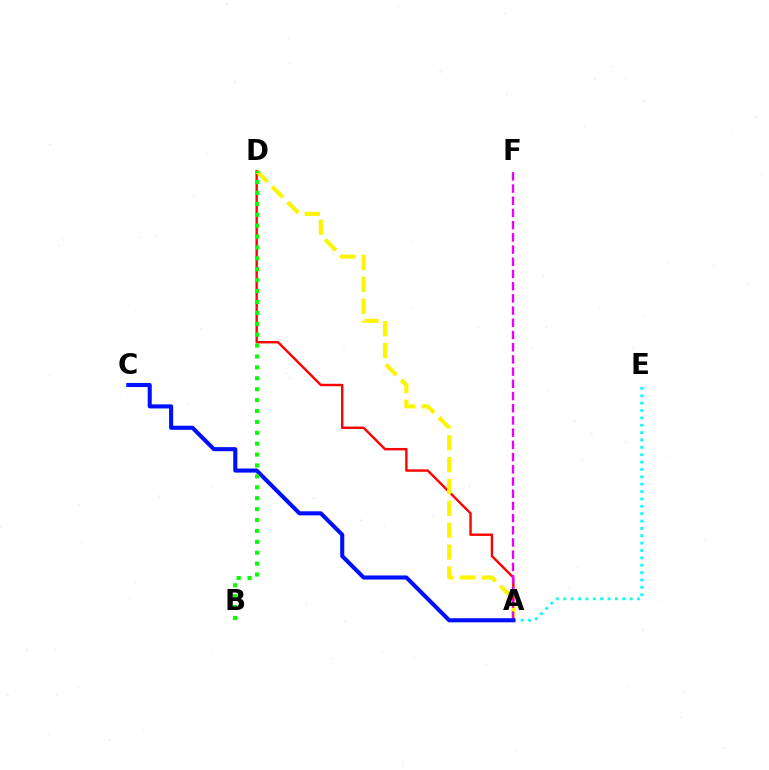{('A', 'D'): [{'color': '#ff0000', 'line_style': 'solid', 'thickness': 1.73}, {'color': '#fcf500', 'line_style': 'dashed', 'thickness': 2.97}], ('A', 'E'): [{'color': '#00fff6', 'line_style': 'dotted', 'thickness': 2.0}], ('A', 'F'): [{'color': '#ee00ff', 'line_style': 'dashed', 'thickness': 1.66}], ('A', 'C'): [{'color': '#0010ff', 'line_style': 'solid', 'thickness': 2.94}], ('B', 'D'): [{'color': '#08ff00', 'line_style': 'dotted', 'thickness': 2.96}]}